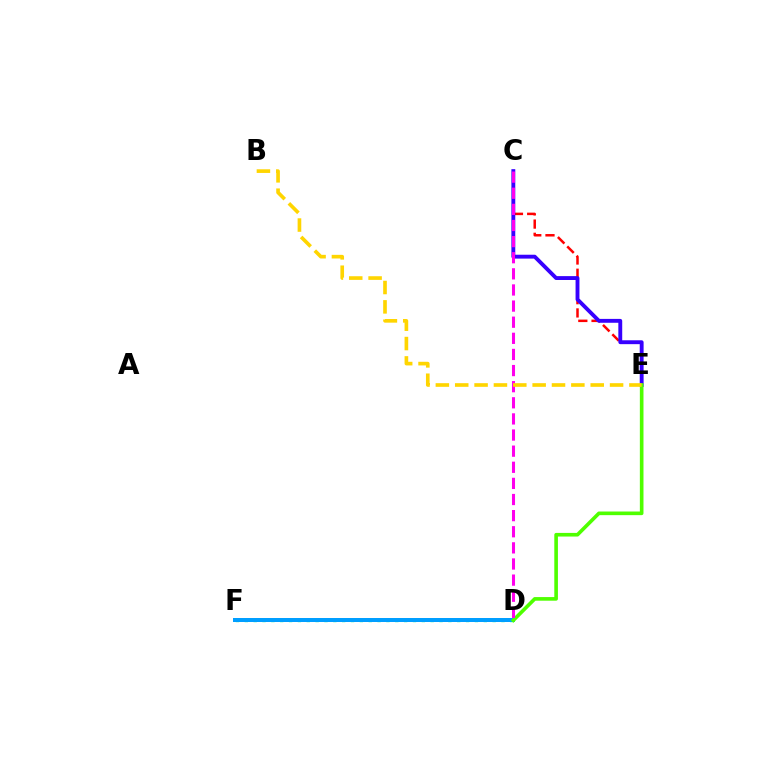{('D', 'F'): [{'color': '#00ff86', 'line_style': 'dotted', 'thickness': 2.4}, {'color': '#009eff', 'line_style': 'solid', 'thickness': 2.87}], ('C', 'E'): [{'color': '#ff0000', 'line_style': 'dashed', 'thickness': 1.8}, {'color': '#3700ff', 'line_style': 'solid', 'thickness': 2.79}], ('D', 'E'): [{'color': '#4fff00', 'line_style': 'solid', 'thickness': 2.62}], ('C', 'D'): [{'color': '#ff00ed', 'line_style': 'dashed', 'thickness': 2.19}], ('B', 'E'): [{'color': '#ffd500', 'line_style': 'dashed', 'thickness': 2.63}]}